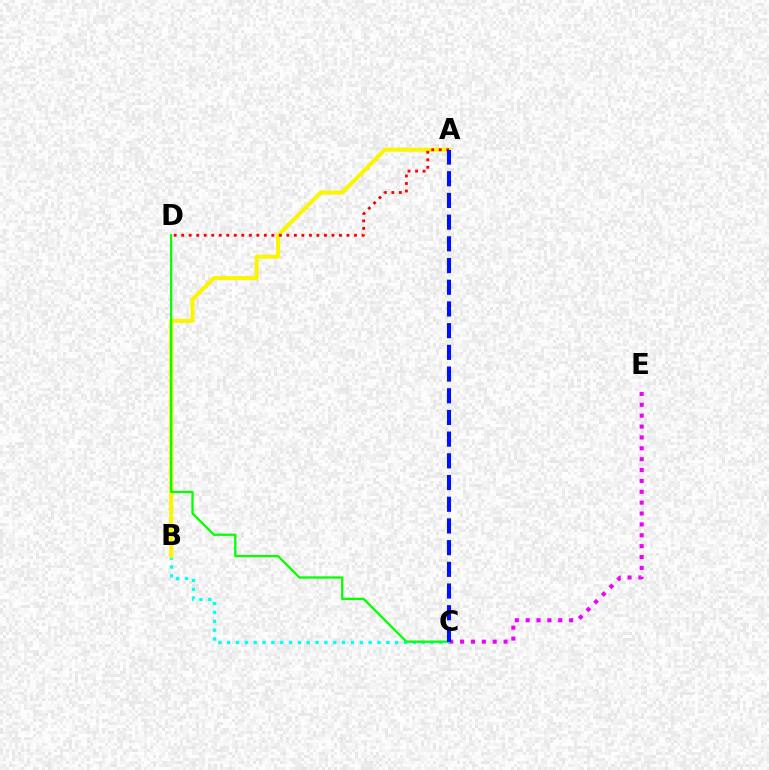{('C', 'E'): [{'color': '#ee00ff', 'line_style': 'dotted', 'thickness': 2.95}], ('B', 'C'): [{'color': '#00fff6', 'line_style': 'dotted', 'thickness': 2.4}], ('A', 'B'): [{'color': '#fcf500', 'line_style': 'solid', 'thickness': 2.9}], ('C', 'D'): [{'color': '#08ff00', 'line_style': 'solid', 'thickness': 1.65}], ('A', 'D'): [{'color': '#ff0000', 'line_style': 'dotted', 'thickness': 2.04}], ('A', 'C'): [{'color': '#0010ff', 'line_style': 'dashed', 'thickness': 2.95}]}